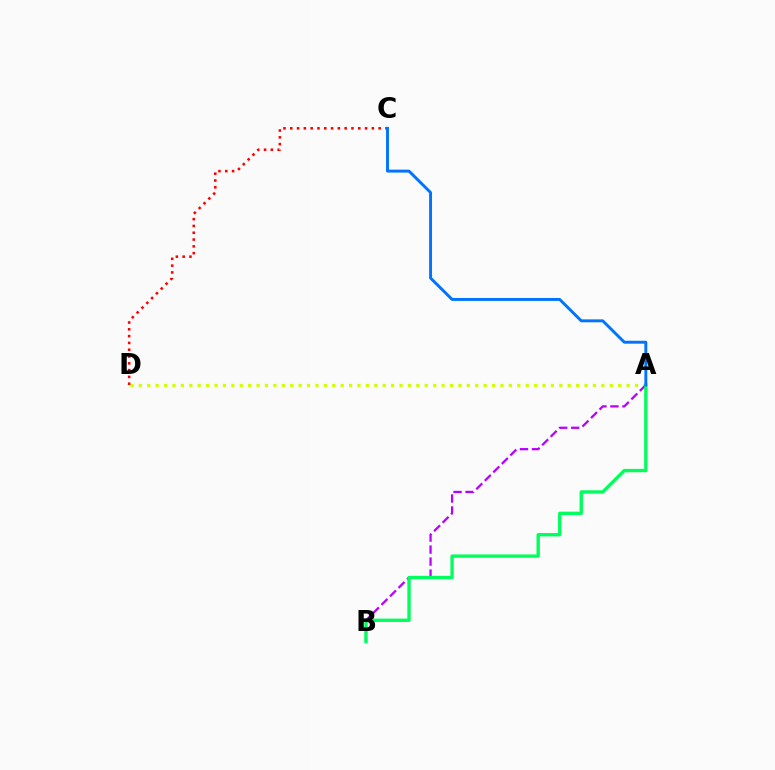{('A', 'D'): [{'color': '#d1ff00', 'line_style': 'dotted', 'thickness': 2.28}], ('C', 'D'): [{'color': '#ff0000', 'line_style': 'dotted', 'thickness': 1.85}], ('A', 'B'): [{'color': '#b900ff', 'line_style': 'dashed', 'thickness': 1.63}, {'color': '#00ff5c', 'line_style': 'solid', 'thickness': 2.4}], ('A', 'C'): [{'color': '#0074ff', 'line_style': 'solid', 'thickness': 2.11}]}